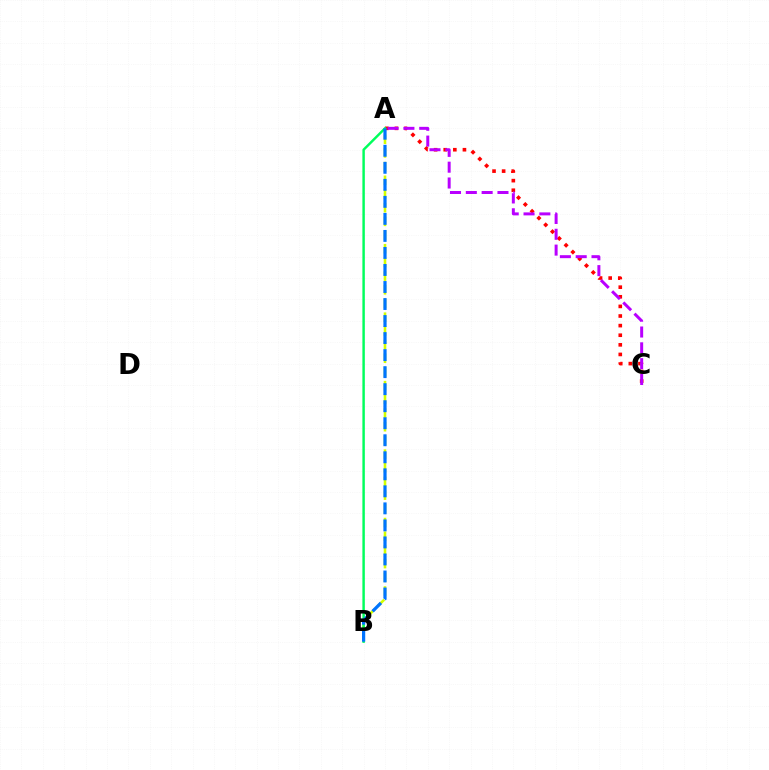{('A', 'B'): [{'color': '#d1ff00', 'line_style': 'dashed', 'thickness': 1.86}, {'color': '#00ff5c', 'line_style': 'solid', 'thickness': 1.76}, {'color': '#0074ff', 'line_style': 'dashed', 'thickness': 2.31}], ('A', 'C'): [{'color': '#ff0000', 'line_style': 'dotted', 'thickness': 2.61}, {'color': '#b900ff', 'line_style': 'dashed', 'thickness': 2.15}]}